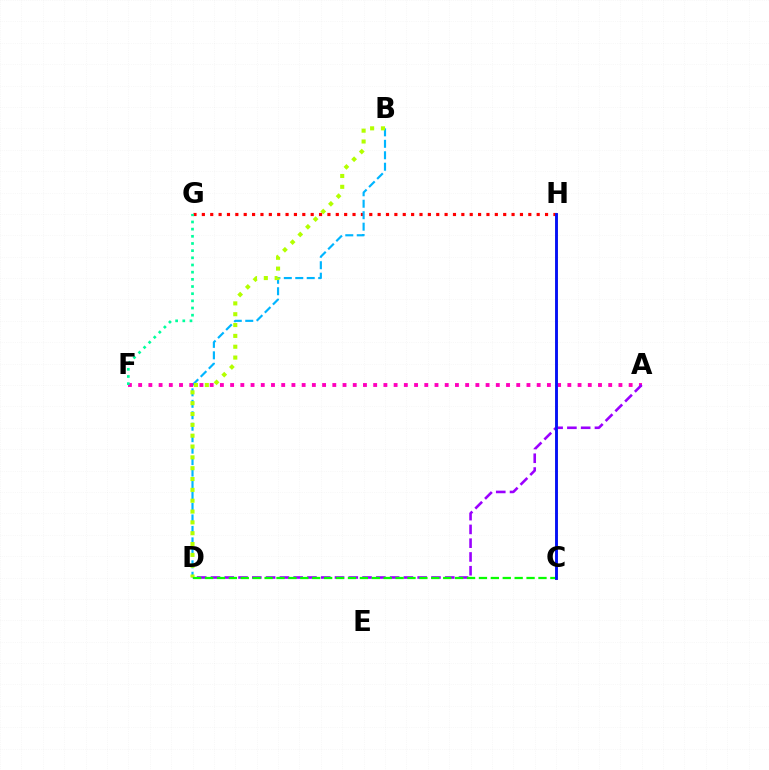{('G', 'H'): [{'color': '#ff0000', 'line_style': 'dotted', 'thickness': 2.27}], ('B', 'D'): [{'color': '#00b5ff', 'line_style': 'dashed', 'thickness': 1.56}, {'color': '#b3ff00', 'line_style': 'dotted', 'thickness': 2.94}], ('A', 'F'): [{'color': '#ff00bd', 'line_style': 'dotted', 'thickness': 2.78}], ('A', 'D'): [{'color': '#9b00ff', 'line_style': 'dashed', 'thickness': 1.87}], ('C', 'H'): [{'color': '#ffa500', 'line_style': 'solid', 'thickness': 1.98}, {'color': '#0010ff', 'line_style': 'solid', 'thickness': 2.04}], ('F', 'G'): [{'color': '#00ff9d', 'line_style': 'dotted', 'thickness': 1.95}], ('C', 'D'): [{'color': '#08ff00', 'line_style': 'dashed', 'thickness': 1.62}]}